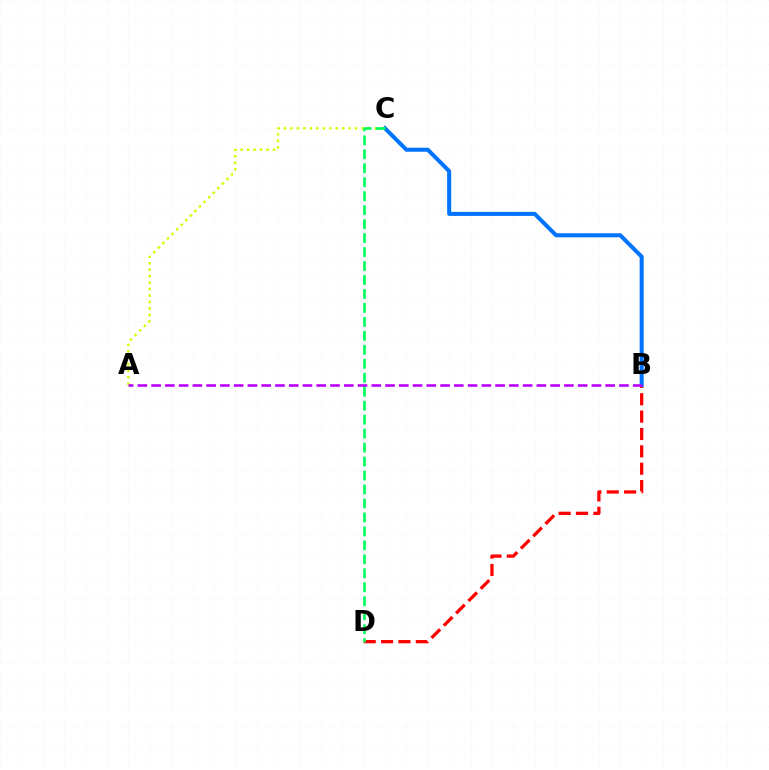{('B', 'D'): [{'color': '#ff0000', 'line_style': 'dashed', 'thickness': 2.36}], ('B', 'C'): [{'color': '#0074ff', 'line_style': 'solid', 'thickness': 2.9}], ('A', 'C'): [{'color': '#d1ff00', 'line_style': 'dotted', 'thickness': 1.76}], ('A', 'B'): [{'color': '#b900ff', 'line_style': 'dashed', 'thickness': 1.87}], ('C', 'D'): [{'color': '#00ff5c', 'line_style': 'dashed', 'thickness': 1.9}]}